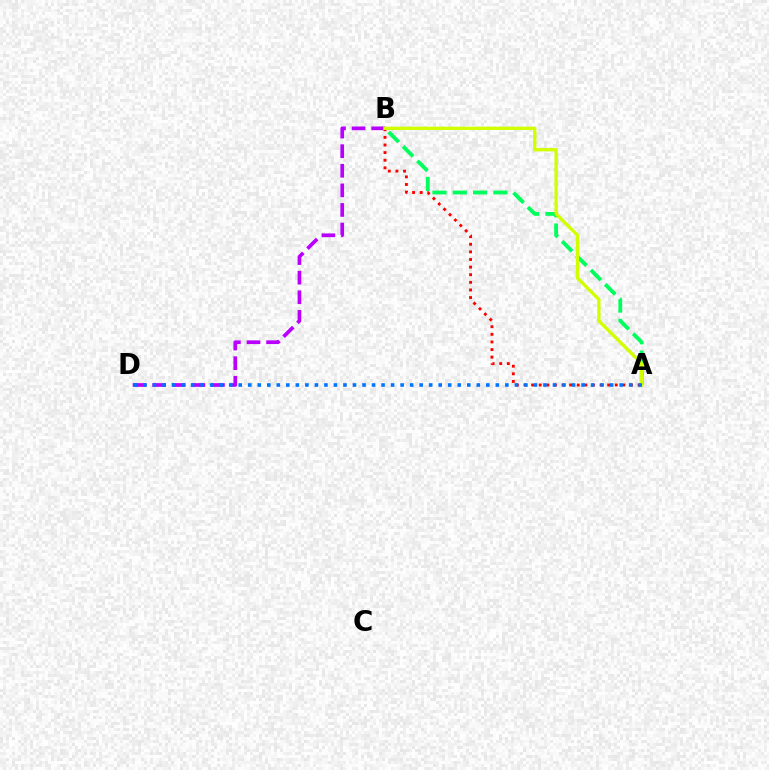{('A', 'B'): [{'color': '#00ff5c', 'line_style': 'dashed', 'thickness': 2.76}, {'color': '#ff0000', 'line_style': 'dotted', 'thickness': 2.07}, {'color': '#d1ff00', 'line_style': 'solid', 'thickness': 2.39}], ('B', 'D'): [{'color': '#b900ff', 'line_style': 'dashed', 'thickness': 2.66}], ('A', 'D'): [{'color': '#0074ff', 'line_style': 'dotted', 'thickness': 2.59}]}